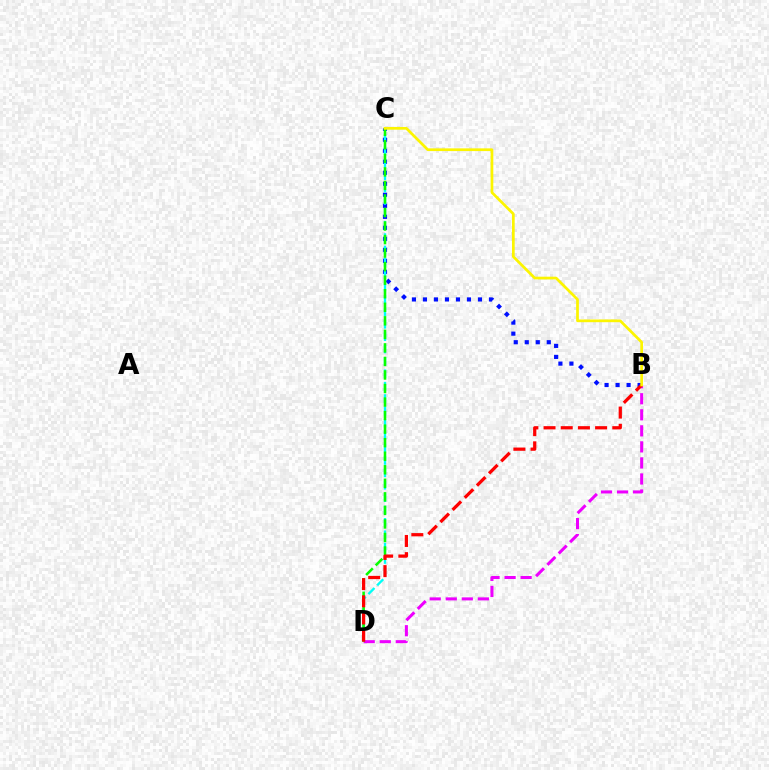{('B', 'C'): [{'color': '#0010ff', 'line_style': 'dotted', 'thickness': 2.99}, {'color': '#fcf500', 'line_style': 'solid', 'thickness': 1.96}], ('C', 'D'): [{'color': '#00fff6', 'line_style': 'dashed', 'thickness': 1.68}, {'color': '#08ff00', 'line_style': 'dashed', 'thickness': 1.84}], ('B', 'D'): [{'color': '#ee00ff', 'line_style': 'dashed', 'thickness': 2.18}, {'color': '#ff0000', 'line_style': 'dashed', 'thickness': 2.33}]}